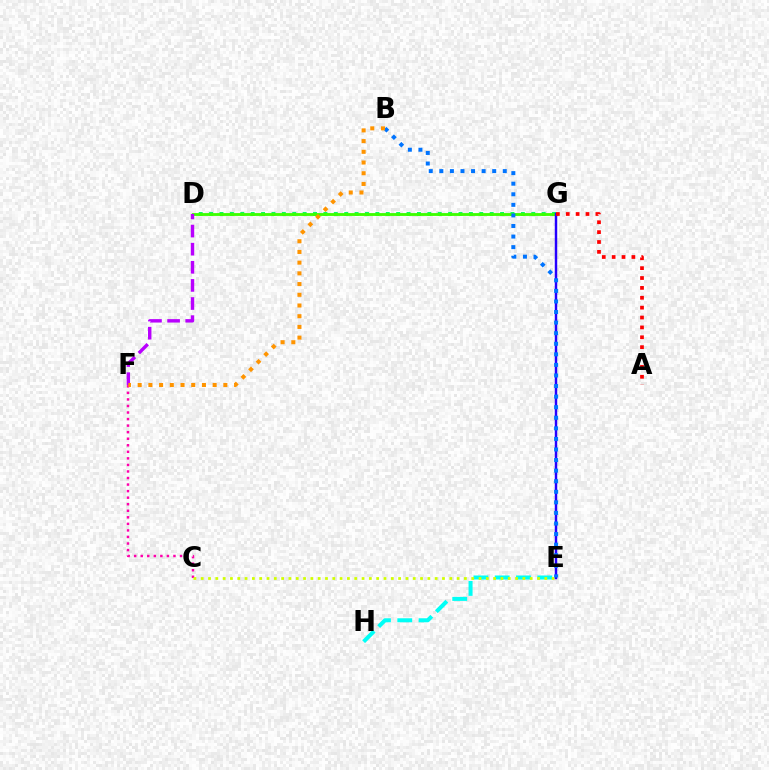{('D', 'G'): [{'color': '#00ff5c', 'line_style': 'dotted', 'thickness': 2.82}, {'color': '#3dff00', 'line_style': 'solid', 'thickness': 2.04}], ('E', 'H'): [{'color': '#00fff6', 'line_style': 'dashed', 'thickness': 2.89}], ('D', 'F'): [{'color': '#b900ff', 'line_style': 'dashed', 'thickness': 2.46}], ('C', 'F'): [{'color': '#ff00ac', 'line_style': 'dotted', 'thickness': 1.78}], ('C', 'E'): [{'color': '#d1ff00', 'line_style': 'dotted', 'thickness': 1.99}], ('E', 'G'): [{'color': '#2500ff', 'line_style': 'solid', 'thickness': 1.76}], ('B', 'E'): [{'color': '#0074ff', 'line_style': 'dotted', 'thickness': 2.87}], ('B', 'F'): [{'color': '#ff9400', 'line_style': 'dotted', 'thickness': 2.91}], ('A', 'G'): [{'color': '#ff0000', 'line_style': 'dotted', 'thickness': 2.68}]}